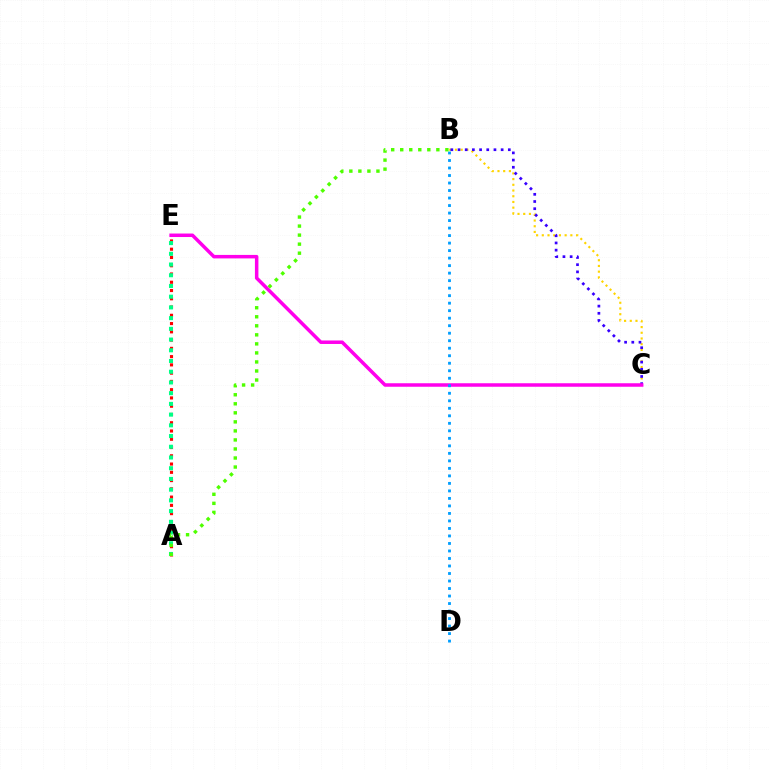{('B', 'C'): [{'color': '#ffd500', 'line_style': 'dotted', 'thickness': 1.55}, {'color': '#3700ff', 'line_style': 'dotted', 'thickness': 1.95}], ('A', 'E'): [{'color': '#ff0000', 'line_style': 'dotted', 'thickness': 2.25}, {'color': '#00ff86', 'line_style': 'dotted', 'thickness': 2.91}], ('C', 'E'): [{'color': '#ff00ed', 'line_style': 'solid', 'thickness': 2.52}], ('B', 'D'): [{'color': '#009eff', 'line_style': 'dotted', 'thickness': 2.04}], ('A', 'B'): [{'color': '#4fff00', 'line_style': 'dotted', 'thickness': 2.45}]}